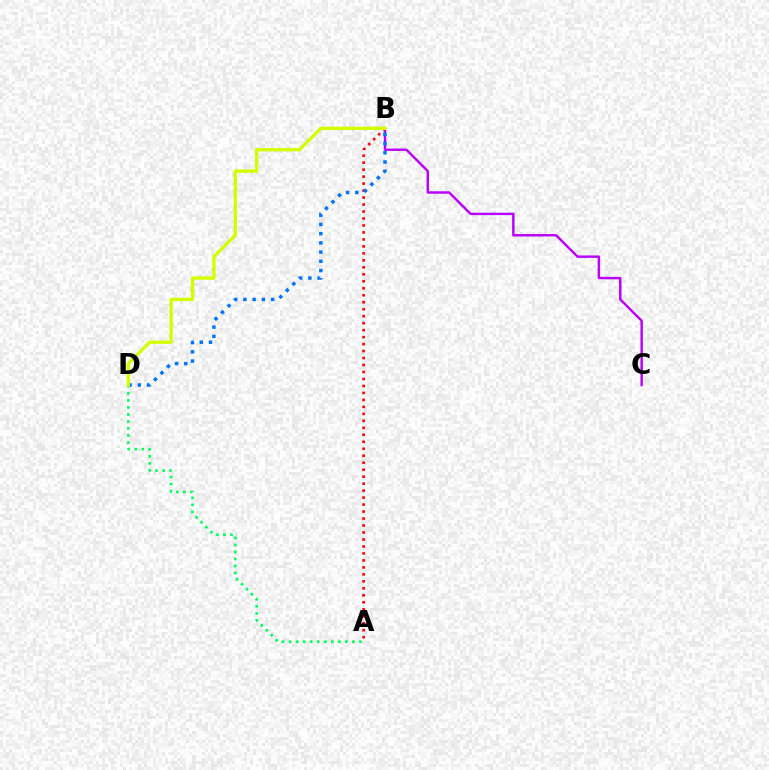{('B', 'C'): [{'color': '#b900ff', 'line_style': 'solid', 'thickness': 1.75}], ('A', 'D'): [{'color': '#00ff5c', 'line_style': 'dotted', 'thickness': 1.91}], ('A', 'B'): [{'color': '#ff0000', 'line_style': 'dotted', 'thickness': 1.9}], ('B', 'D'): [{'color': '#0074ff', 'line_style': 'dotted', 'thickness': 2.51}, {'color': '#d1ff00', 'line_style': 'solid', 'thickness': 2.42}]}